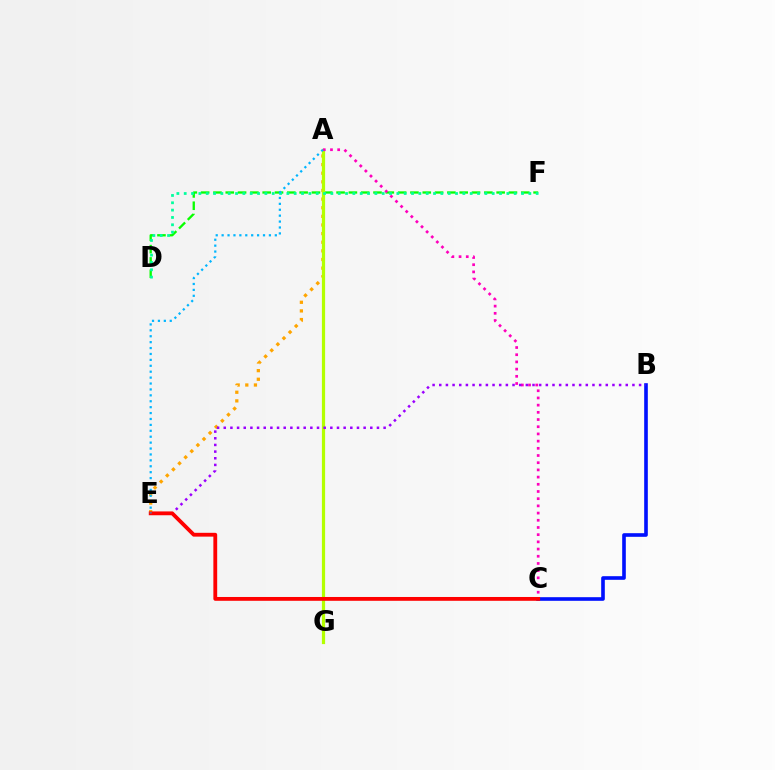{('A', 'E'): [{'color': '#ffa500', 'line_style': 'dotted', 'thickness': 2.34}, {'color': '#00b5ff', 'line_style': 'dotted', 'thickness': 1.61}], ('B', 'C'): [{'color': '#0010ff', 'line_style': 'solid', 'thickness': 2.61}], ('D', 'F'): [{'color': '#08ff00', 'line_style': 'dashed', 'thickness': 1.67}, {'color': '#00ff9d', 'line_style': 'dotted', 'thickness': 1.99}], ('A', 'G'): [{'color': '#b3ff00', 'line_style': 'solid', 'thickness': 2.32}], ('A', 'C'): [{'color': '#ff00bd', 'line_style': 'dotted', 'thickness': 1.95}], ('B', 'E'): [{'color': '#9b00ff', 'line_style': 'dotted', 'thickness': 1.81}], ('C', 'E'): [{'color': '#ff0000', 'line_style': 'solid', 'thickness': 2.75}]}